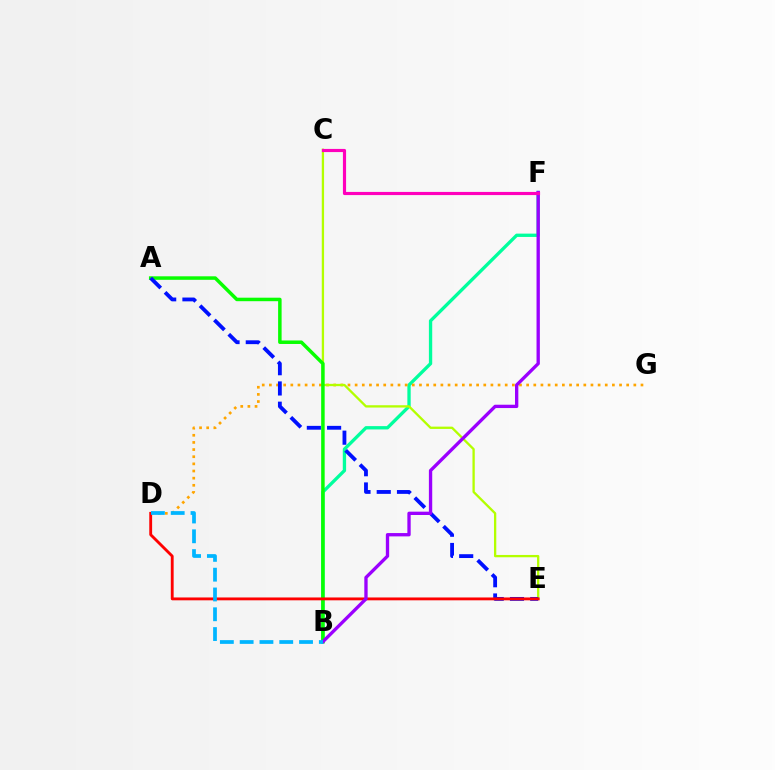{('B', 'F'): [{'color': '#00ff9d', 'line_style': 'solid', 'thickness': 2.39}, {'color': '#9b00ff', 'line_style': 'solid', 'thickness': 2.4}], ('D', 'G'): [{'color': '#ffa500', 'line_style': 'dotted', 'thickness': 1.94}], ('C', 'E'): [{'color': '#b3ff00', 'line_style': 'solid', 'thickness': 1.66}], ('A', 'B'): [{'color': '#08ff00', 'line_style': 'solid', 'thickness': 2.52}], ('A', 'E'): [{'color': '#0010ff', 'line_style': 'dashed', 'thickness': 2.75}], ('D', 'E'): [{'color': '#ff0000', 'line_style': 'solid', 'thickness': 2.05}], ('C', 'F'): [{'color': '#ff00bd', 'line_style': 'solid', 'thickness': 2.27}], ('B', 'D'): [{'color': '#00b5ff', 'line_style': 'dashed', 'thickness': 2.69}]}